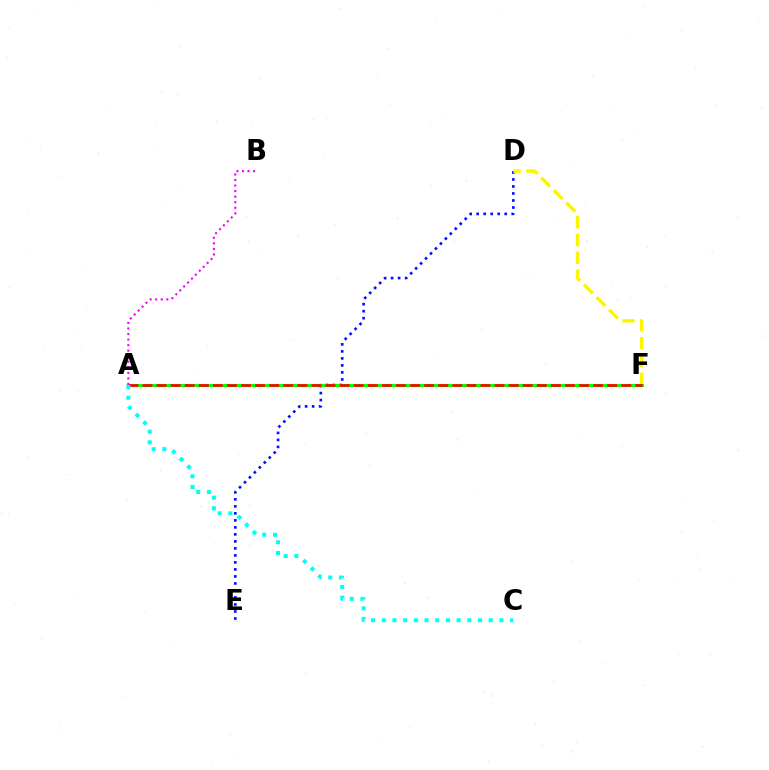{('D', 'E'): [{'color': '#0010ff', 'line_style': 'dotted', 'thickness': 1.9}], ('D', 'F'): [{'color': '#fcf500', 'line_style': 'dashed', 'thickness': 2.42}], ('A', 'F'): [{'color': '#08ff00', 'line_style': 'solid', 'thickness': 2.22}, {'color': '#ff0000', 'line_style': 'dashed', 'thickness': 1.91}], ('A', 'C'): [{'color': '#00fff6', 'line_style': 'dotted', 'thickness': 2.91}], ('A', 'B'): [{'color': '#ee00ff', 'line_style': 'dotted', 'thickness': 1.51}]}